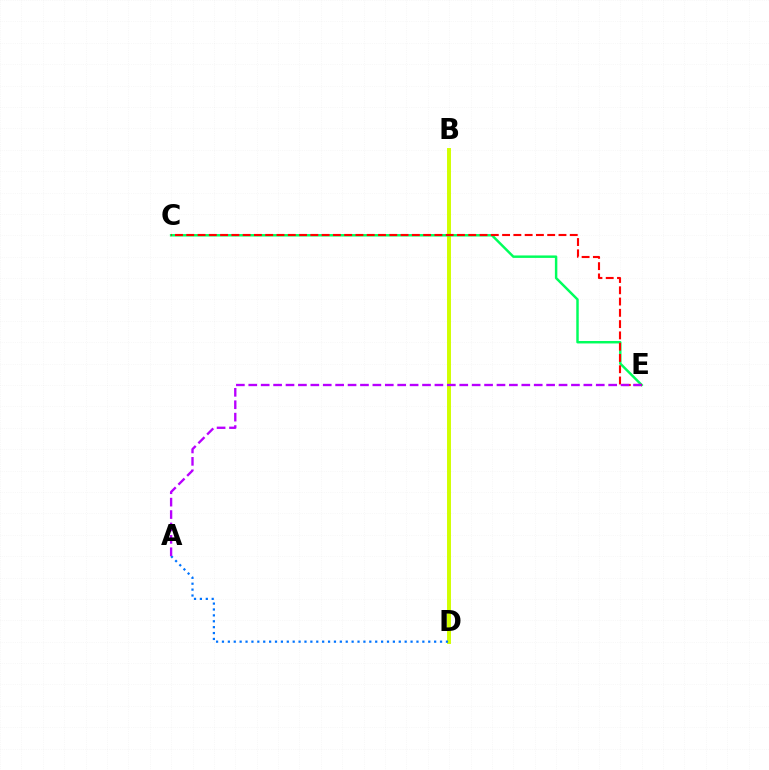{('B', 'D'): [{'color': '#d1ff00', 'line_style': 'solid', 'thickness': 2.83}], ('C', 'E'): [{'color': '#00ff5c', 'line_style': 'solid', 'thickness': 1.77}, {'color': '#ff0000', 'line_style': 'dashed', 'thickness': 1.53}], ('A', 'D'): [{'color': '#0074ff', 'line_style': 'dotted', 'thickness': 1.6}], ('A', 'E'): [{'color': '#b900ff', 'line_style': 'dashed', 'thickness': 1.69}]}